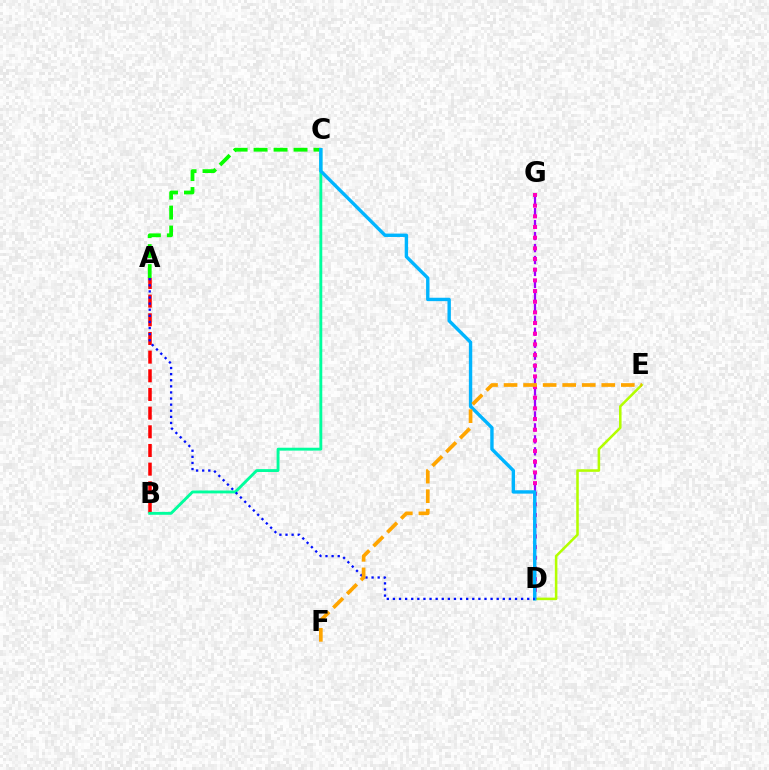{('D', 'E'): [{'color': '#b3ff00', 'line_style': 'solid', 'thickness': 1.83}], ('A', 'C'): [{'color': '#08ff00', 'line_style': 'dashed', 'thickness': 2.71}], ('D', 'G'): [{'color': '#9b00ff', 'line_style': 'dashed', 'thickness': 1.62}, {'color': '#ff00bd', 'line_style': 'dotted', 'thickness': 2.9}], ('A', 'B'): [{'color': '#ff0000', 'line_style': 'dashed', 'thickness': 2.54}], ('B', 'C'): [{'color': '#00ff9d', 'line_style': 'solid', 'thickness': 2.07}], ('C', 'D'): [{'color': '#00b5ff', 'line_style': 'solid', 'thickness': 2.44}], ('A', 'D'): [{'color': '#0010ff', 'line_style': 'dotted', 'thickness': 1.66}], ('E', 'F'): [{'color': '#ffa500', 'line_style': 'dashed', 'thickness': 2.66}]}